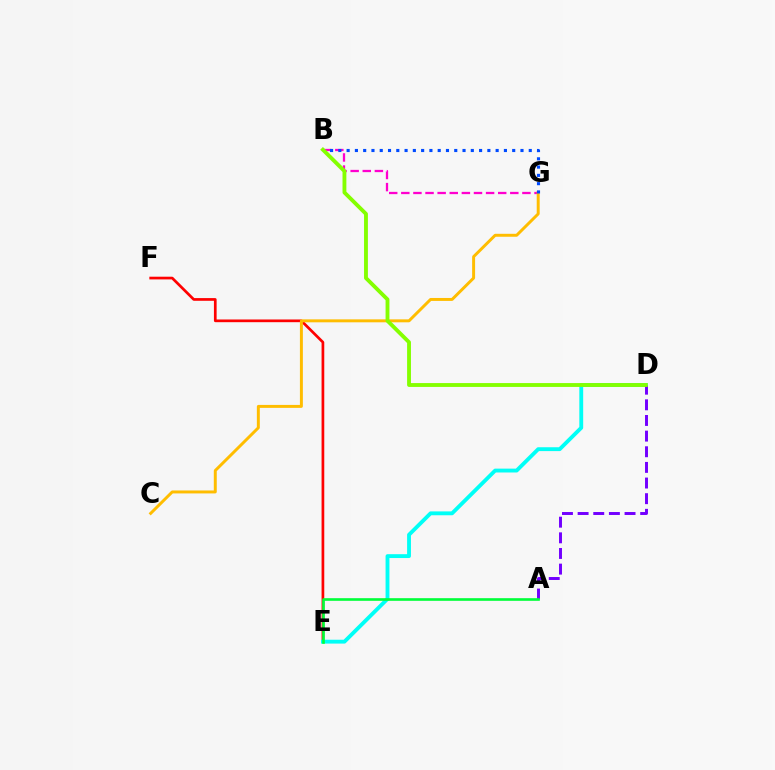{('E', 'F'): [{'color': '#ff0000', 'line_style': 'solid', 'thickness': 1.94}], ('B', 'G'): [{'color': '#ff00cf', 'line_style': 'dashed', 'thickness': 1.65}, {'color': '#004bff', 'line_style': 'dotted', 'thickness': 2.25}], ('D', 'E'): [{'color': '#00fff6', 'line_style': 'solid', 'thickness': 2.78}], ('C', 'G'): [{'color': '#ffbd00', 'line_style': 'solid', 'thickness': 2.13}], ('A', 'D'): [{'color': '#7200ff', 'line_style': 'dashed', 'thickness': 2.13}], ('A', 'E'): [{'color': '#00ff39', 'line_style': 'solid', 'thickness': 1.9}], ('B', 'D'): [{'color': '#84ff00', 'line_style': 'solid', 'thickness': 2.78}]}